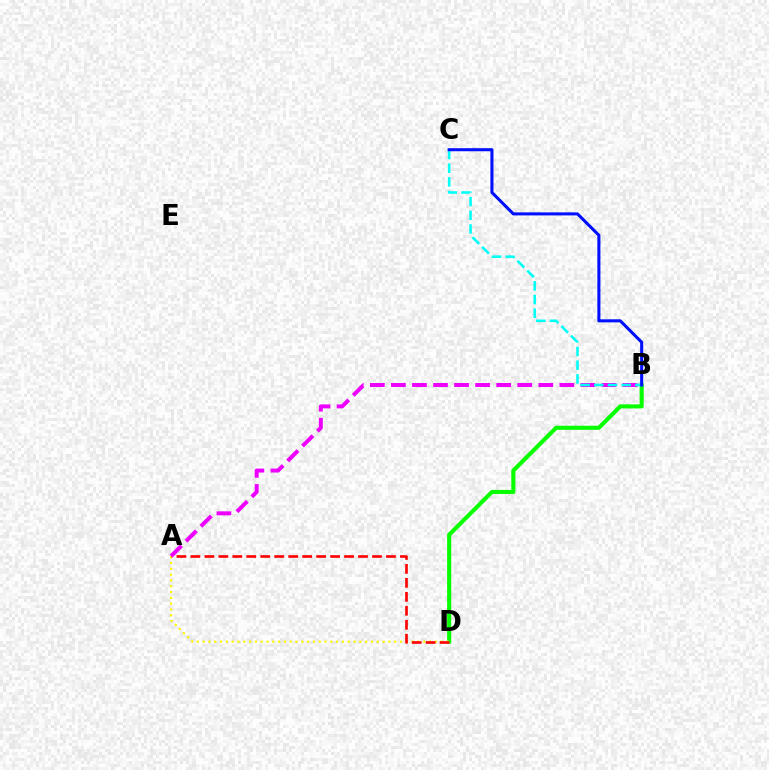{('B', 'D'): [{'color': '#08ff00', 'line_style': 'solid', 'thickness': 2.96}], ('A', 'D'): [{'color': '#fcf500', 'line_style': 'dotted', 'thickness': 1.58}, {'color': '#ff0000', 'line_style': 'dashed', 'thickness': 1.9}], ('A', 'B'): [{'color': '#ee00ff', 'line_style': 'dashed', 'thickness': 2.86}], ('B', 'C'): [{'color': '#00fff6', 'line_style': 'dashed', 'thickness': 1.86}, {'color': '#0010ff', 'line_style': 'solid', 'thickness': 2.2}]}